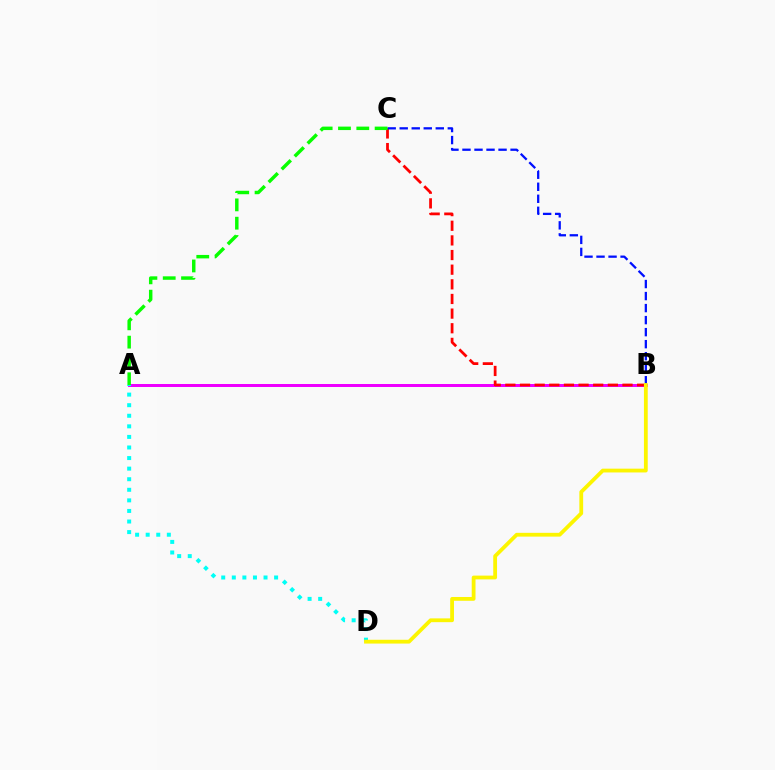{('A', 'B'): [{'color': '#ee00ff', 'line_style': 'solid', 'thickness': 2.16}], ('B', 'C'): [{'color': '#ff0000', 'line_style': 'dashed', 'thickness': 1.99}, {'color': '#0010ff', 'line_style': 'dashed', 'thickness': 1.63}], ('A', 'D'): [{'color': '#00fff6', 'line_style': 'dotted', 'thickness': 2.87}], ('B', 'D'): [{'color': '#fcf500', 'line_style': 'solid', 'thickness': 2.73}], ('A', 'C'): [{'color': '#08ff00', 'line_style': 'dashed', 'thickness': 2.49}]}